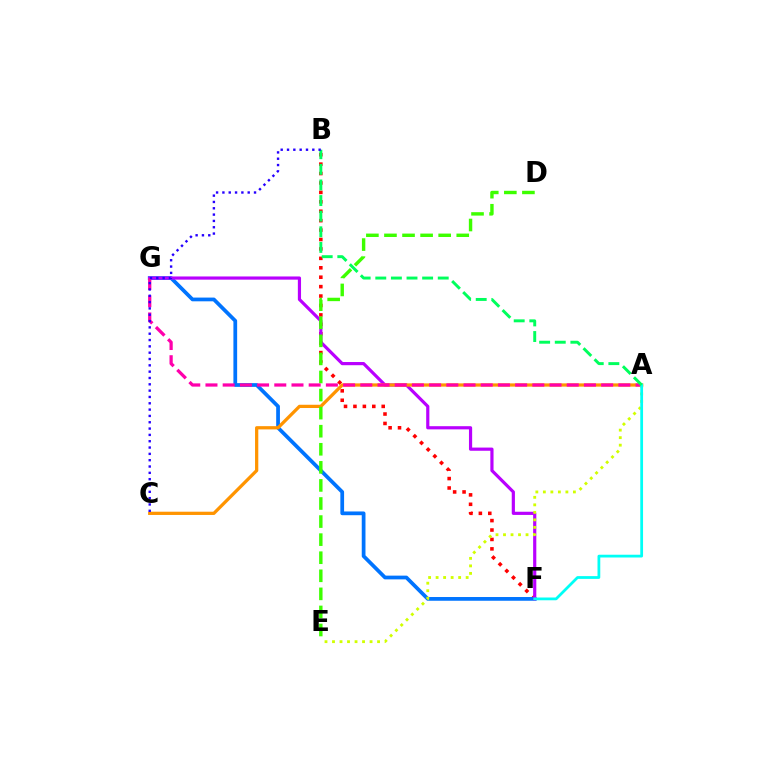{('B', 'F'): [{'color': '#ff0000', 'line_style': 'dotted', 'thickness': 2.56}], ('F', 'G'): [{'color': '#0074ff', 'line_style': 'solid', 'thickness': 2.69}, {'color': '#b900ff', 'line_style': 'solid', 'thickness': 2.29}], ('A', 'C'): [{'color': '#ff9400', 'line_style': 'solid', 'thickness': 2.34}], ('D', 'E'): [{'color': '#3dff00', 'line_style': 'dashed', 'thickness': 2.46}], ('A', 'E'): [{'color': '#d1ff00', 'line_style': 'dotted', 'thickness': 2.04}], ('A', 'G'): [{'color': '#ff00ac', 'line_style': 'dashed', 'thickness': 2.34}], ('A', 'F'): [{'color': '#00fff6', 'line_style': 'solid', 'thickness': 2.0}], ('A', 'B'): [{'color': '#00ff5c', 'line_style': 'dashed', 'thickness': 2.12}], ('B', 'C'): [{'color': '#2500ff', 'line_style': 'dotted', 'thickness': 1.72}]}